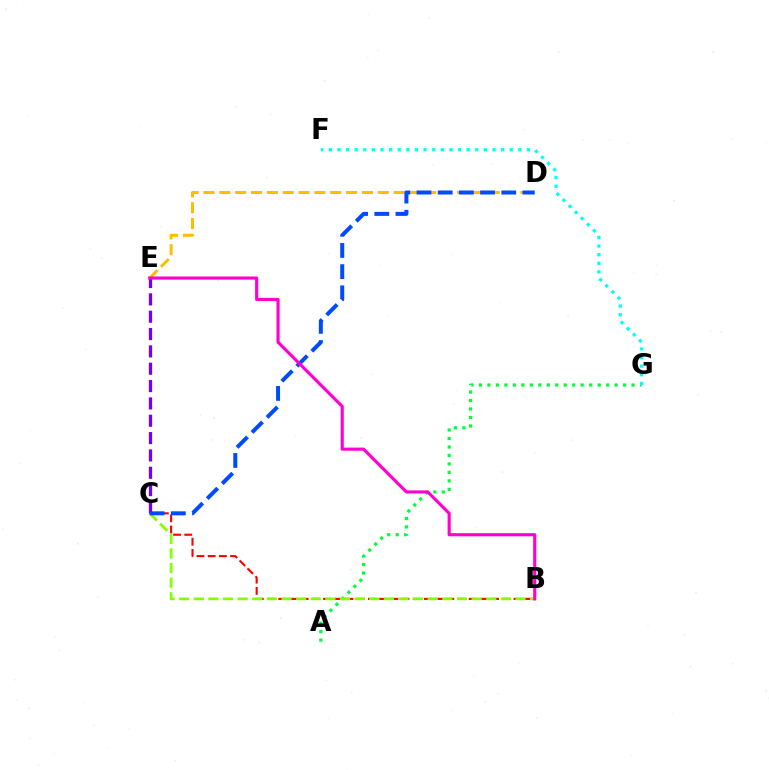{('B', 'C'): [{'color': '#ff0000', 'line_style': 'dashed', 'thickness': 1.52}, {'color': '#84ff00', 'line_style': 'dashed', 'thickness': 1.99}], ('A', 'G'): [{'color': '#00ff39', 'line_style': 'dotted', 'thickness': 2.3}], ('D', 'E'): [{'color': '#ffbd00', 'line_style': 'dashed', 'thickness': 2.15}], ('C', 'E'): [{'color': '#7200ff', 'line_style': 'dashed', 'thickness': 2.36}], ('C', 'D'): [{'color': '#004bff', 'line_style': 'dashed', 'thickness': 2.88}], ('F', 'G'): [{'color': '#00fff6', 'line_style': 'dotted', 'thickness': 2.34}], ('B', 'E'): [{'color': '#ff00cf', 'line_style': 'solid', 'thickness': 2.26}]}